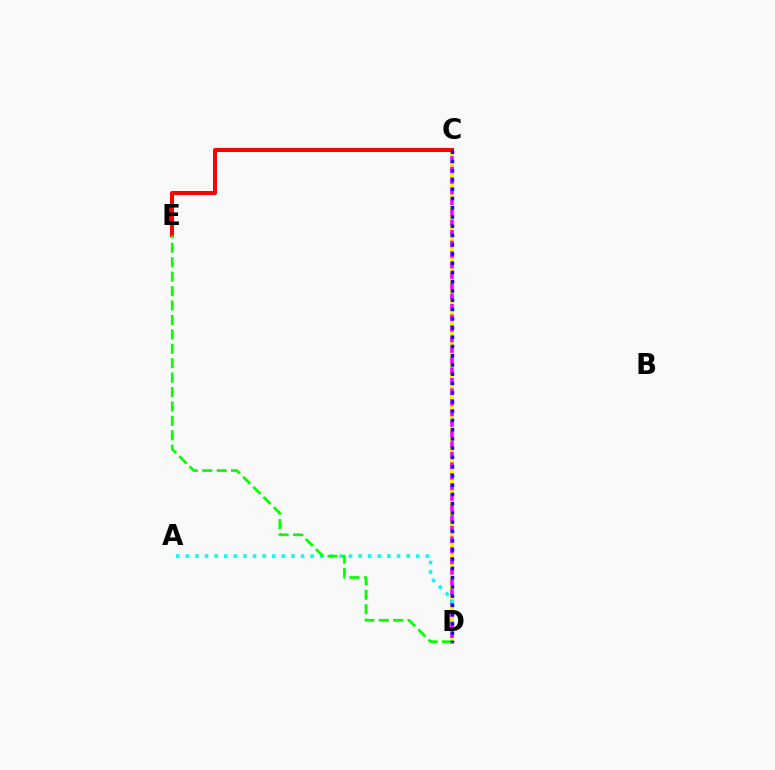{('C', 'D'): [{'color': '#ee00ff', 'line_style': 'solid', 'thickness': 2.58}, {'color': '#fcf500', 'line_style': 'dotted', 'thickness': 2.87}, {'color': '#0010ff', 'line_style': 'dotted', 'thickness': 2.51}], ('A', 'D'): [{'color': '#00fff6', 'line_style': 'dotted', 'thickness': 2.61}], ('C', 'E'): [{'color': '#ff0000', 'line_style': 'solid', 'thickness': 2.88}], ('D', 'E'): [{'color': '#08ff00', 'line_style': 'dashed', 'thickness': 1.96}]}